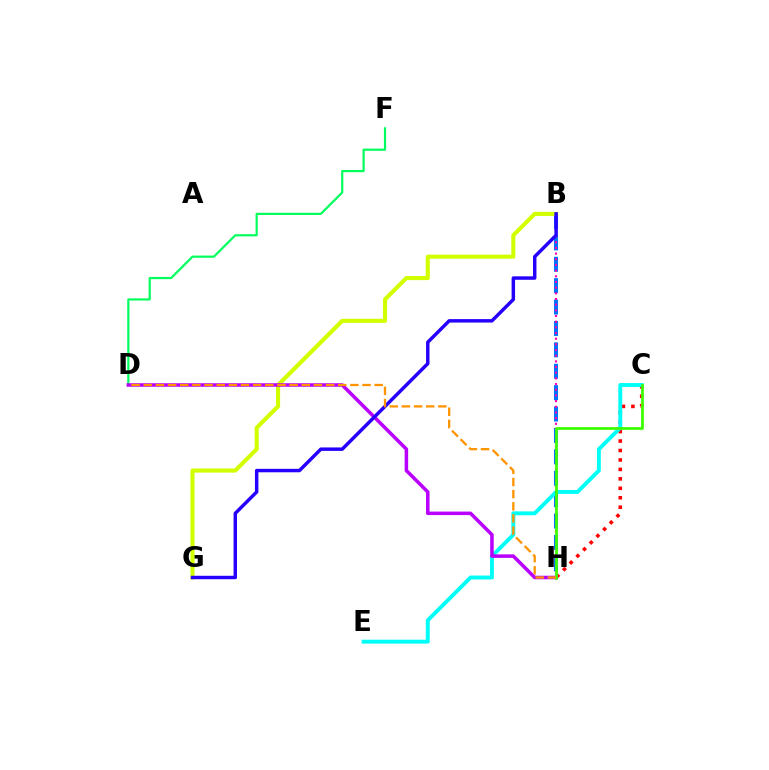{('C', 'H'): [{'color': '#ff0000', 'line_style': 'dotted', 'thickness': 2.57}, {'color': '#3dff00', 'line_style': 'solid', 'thickness': 1.99}], ('B', 'H'): [{'color': '#0074ff', 'line_style': 'dashed', 'thickness': 2.91}, {'color': '#ff00ac', 'line_style': 'dotted', 'thickness': 1.54}], ('C', 'E'): [{'color': '#00fff6', 'line_style': 'solid', 'thickness': 2.82}], ('D', 'F'): [{'color': '#00ff5c', 'line_style': 'solid', 'thickness': 1.58}], ('B', 'G'): [{'color': '#d1ff00', 'line_style': 'solid', 'thickness': 2.95}, {'color': '#2500ff', 'line_style': 'solid', 'thickness': 2.49}], ('D', 'H'): [{'color': '#b900ff', 'line_style': 'solid', 'thickness': 2.54}, {'color': '#ff9400', 'line_style': 'dashed', 'thickness': 1.65}]}